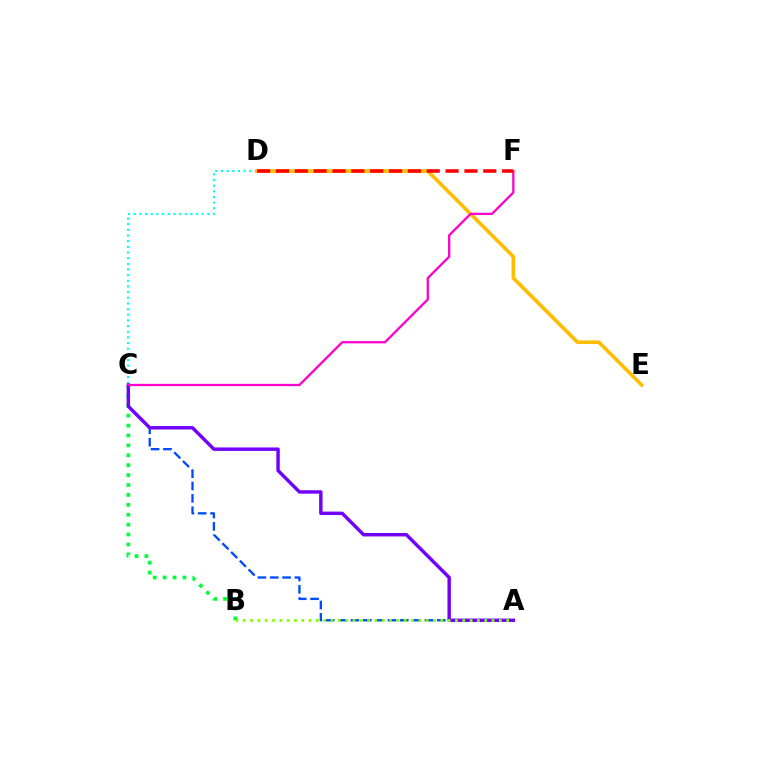{('A', 'C'): [{'color': '#004bff', 'line_style': 'dashed', 'thickness': 1.68}, {'color': '#7200ff', 'line_style': 'solid', 'thickness': 2.47}], ('C', 'D'): [{'color': '#00fff6', 'line_style': 'dotted', 'thickness': 1.54}], ('D', 'E'): [{'color': '#ffbd00', 'line_style': 'solid', 'thickness': 2.62}], ('B', 'C'): [{'color': '#00ff39', 'line_style': 'dotted', 'thickness': 2.69}], ('C', 'F'): [{'color': '#ff00cf', 'line_style': 'solid', 'thickness': 1.65}], ('A', 'B'): [{'color': '#84ff00', 'line_style': 'dotted', 'thickness': 1.99}], ('D', 'F'): [{'color': '#ff0000', 'line_style': 'dashed', 'thickness': 2.56}]}